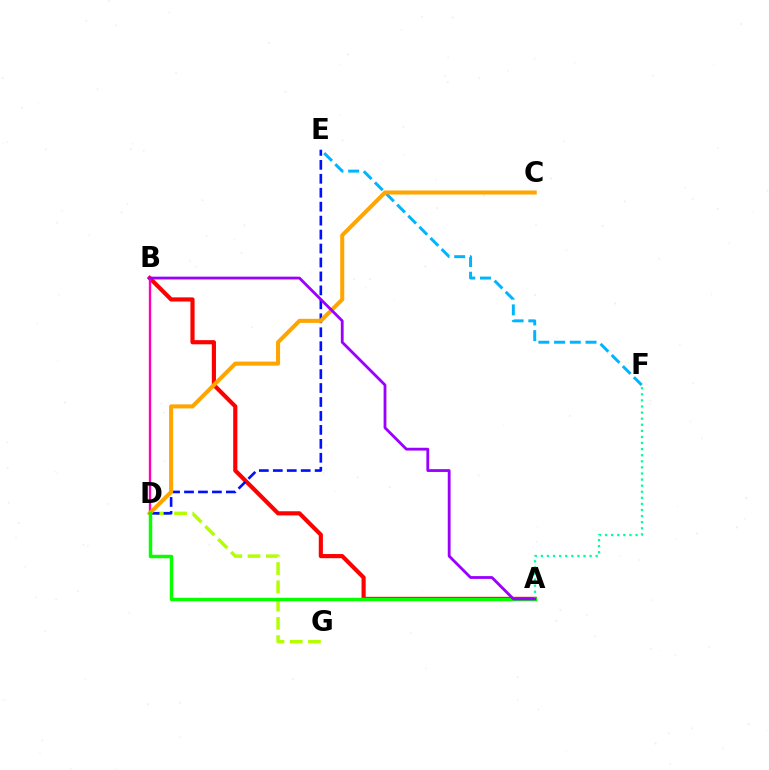{('D', 'G'): [{'color': '#b3ff00', 'line_style': 'dashed', 'thickness': 2.48}], ('A', 'B'): [{'color': '#ff0000', 'line_style': 'solid', 'thickness': 2.99}, {'color': '#9b00ff', 'line_style': 'solid', 'thickness': 2.02}], ('D', 'E'): [{'color': '#0010ff', 'line_style': 'dashed', 'thickness': 1.9}], ('B', 'D'): [{'color': '#ff00bd', 'line_style': 'solid', 'thickness': 1.7}], ('A', 'F'): [{'color': '#00ff9d', 'line_style': 'dotted', 'thickness': 1.65}], ('E', 'F'): [{'color': '#00b5ff', 'line_style': 'dashed', 'thickness': 2.14}], ('C', 'D'): [{'color': '#ffa500', 'line_style': 'solid', 'thickness': 2.91}], ('A', 'D'): [{'color': '#08ff00', 'line_style': 'solid', 'thickness': 2.5}]}